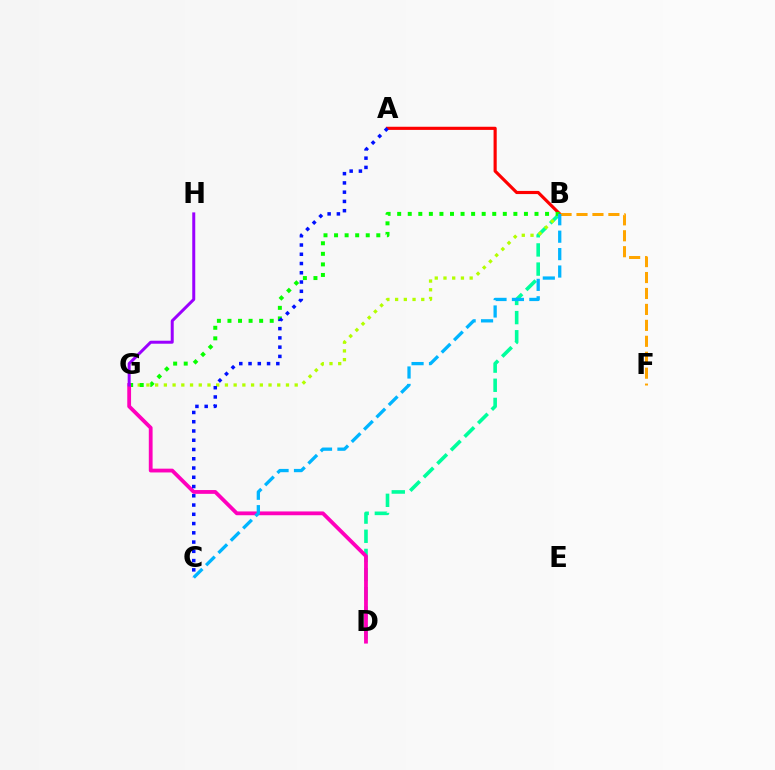{('B', 'D'): [{'color': '#00ff9d', 'line_style': 'dashed', 'thickness': 2.6}], ('B', 'G'): [{'color': '#b3ff00', 'line_style': 'dotted', 'thickness': 2.37}, {'color': '#08ff00', 'line_style': 'dotted', 'thickness': 2.87}], ('A', 'B'): [{'color': '#ff0000', 'line_style': 'solid', 'thickness': 2.27}], ('D', 'G'): [{'color': '#ff00bd', 'line_style': 'solid', 'thickness': 2.73}], ('G', 'H'): [{'color': '#9b00ff', 'line_style': 'solid', 'thickness': 2.15}], ('A', 'C'): [{'color': '#0010ff', 'line_style': 'dotted', 'thickness': 2.52}], ('B', 'F'): [{'color': '#ffa500', 'line_style': 'dashed', 'thickness': 2.17}], ('B', 'C'): [{'color': '#00b5ff', 'line_style': 'dashed', 'thickness': 2.37}]}